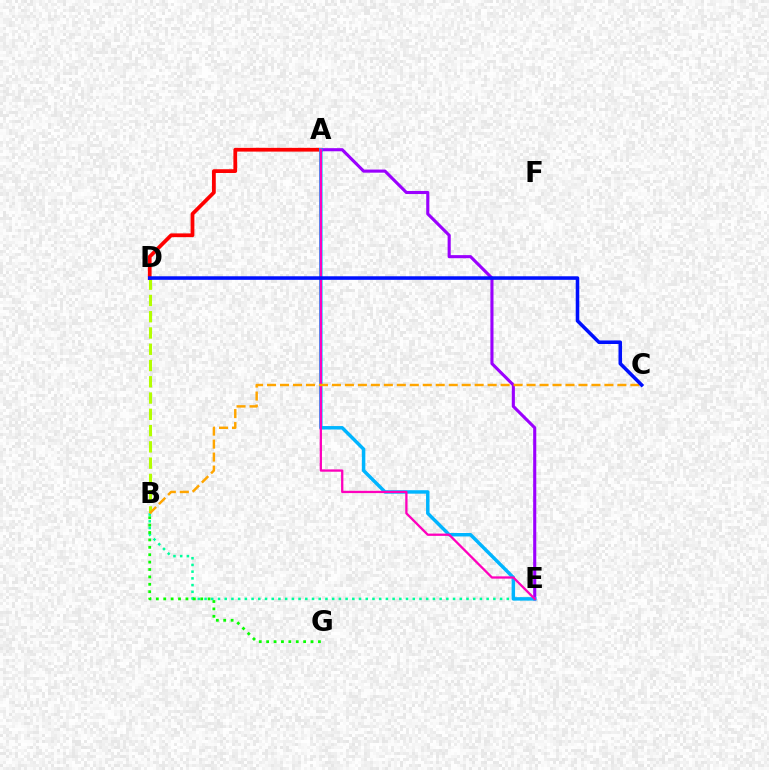{('B', 'D'): [{'color': '#b3ff00', 'line_style': 'dashed', 'thickness': 2.21}], ('A', 'D'): [{'color': '#ff0000', 'line_style': 'solid', 'thickness': 2.7}], ('B', 'E'): [{'color': '#00ff9d', 'line_style': 'dotted', 'thickness': 1.82}], ('A', 'E'): [{'color': '#9b00ff', 'line_style': 'solid', 'thickness': 2.23}, {'color': '#00b5ff', 'line_style': 'solid', 'thickness': 2.49}, {'color': '#ff00bd', 'line_style': 'solid', 'thickness': 1.65}], ('B', 'G'): [{'color': '#08ff00', 'line_style': 'dotted', 'thickness': 2.01}], ('B', 'C'): [{'color': '#ffa500', 'line_style': 'dashed', 'thickness': 1.76}], ('C', 'D'): [{'color': '#0010ff', 'line_style': 'solid', 'thickness': 2.56}]}